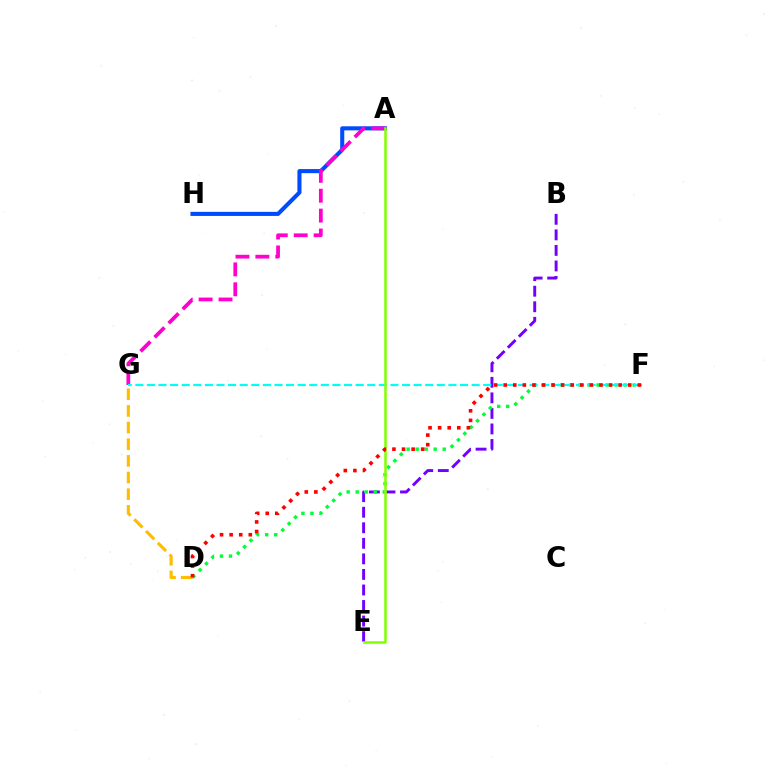{('B', 'E'): [{'color': '#7200ff', 'line_style': 'dashed', 'thickness': 2.11}], ('A', 'H'): [{'color': '#004bff', 'line_style': 'solid', 'thickness': 2.94}], ('D', 'F'): [{'color': '#00ff39', 'line_style': 'dotted', 'thickness': 2.45}, {'color': '#ff0000', 'line_style': 'dotted', 'thickness': 2.6}], ('D', 'G'): [{'color': '#ffbd00', 'line_style': 'dashed', 'thickness': 2.26}], ('A', 'G'): [{'color': '#ff00cf', 'line_style': 'dashed', 'thickness': 2.7}], ('F', 'G'): [{'color': '#00fff6', 'line_style': 'dashed', 'thickness': 1.58}], ('A', 'E'): [{'color': '#84ff00', 'line_style': 'solid', 'thickness': 1.82}]}